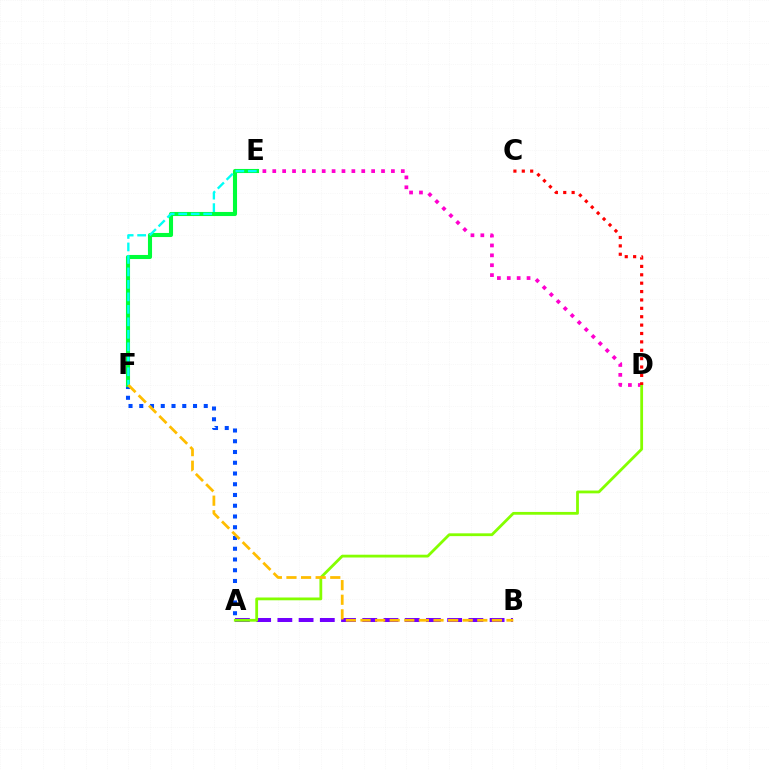{('A', 'B'): [{'color': '#7200ff', 'line_style': 'dashed', 'thickness': 2.88}], ('D', 'E'): [{'color': '#ff00cf', 'line_style': 'dotted', 'thickness': 2.69}], ('A', 'D'): [{'color': '#84ff00', 'line_style': 'solid', 'thickness': 2.01}], ('A', 'F'): [{'color': '#004bff', 'line_style': 'dotted', 'thickness': 2.92}], ('E', 'F'): [{'color': '#00ff39', 'line_style': 'solid', 'thickness': 2.94}, {'color': '#00fff6', 'line_style': 'dashed', 'thickness': 1.7}], ('C', 'D'): [{'color': '#ff0000', 'line_style': 'dotted', 'thickness': 2.28}], ('B', 'F'): [{'color': '#ffbd00', 'line_style': 'dashed', 'thickness': 1.98}]}